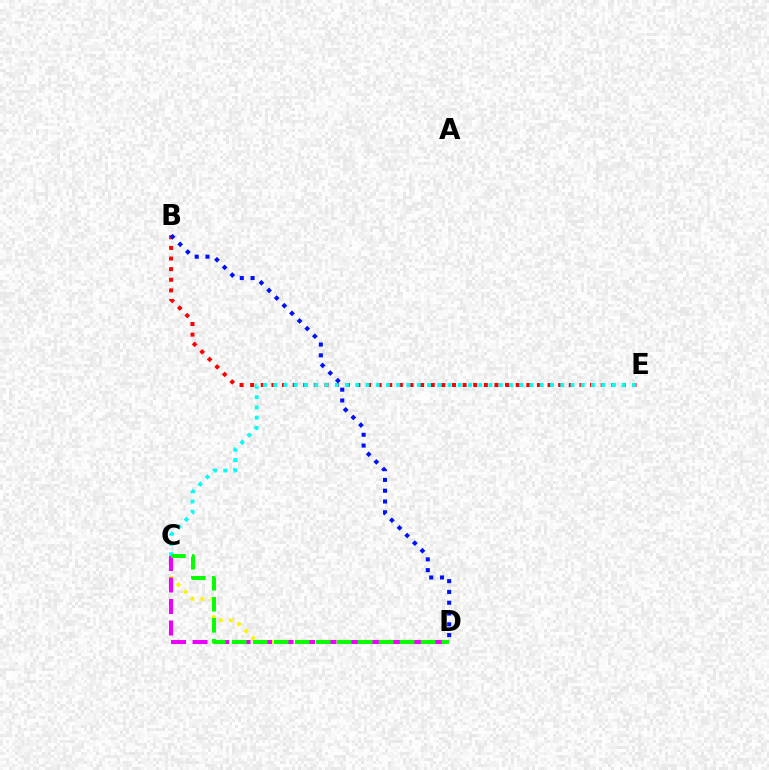{('C', 'D'): [{'color': '#fcf500', 'line_style': 'dotted', 'thickness': 2.7}, {'color': '#ee00ff', 'line_style': 'dashed', 'thickness': 2.92}, {'color': '#08ff00', 'line_style': 'dashed', 'thickness': 2.85}], ('B', 'E'): [{'color': '#ff0000', 'line_style': 'dotted', 'thickness': 2.89}], ('C', 'E'): [{'color': '#00fff6', 'line_style': 'dotted', 'thickness': 2.78}], ('B', 'D'): [{'color': '#0010ff', 'line_style': 'dotted', 'thickness': 2.93}]}